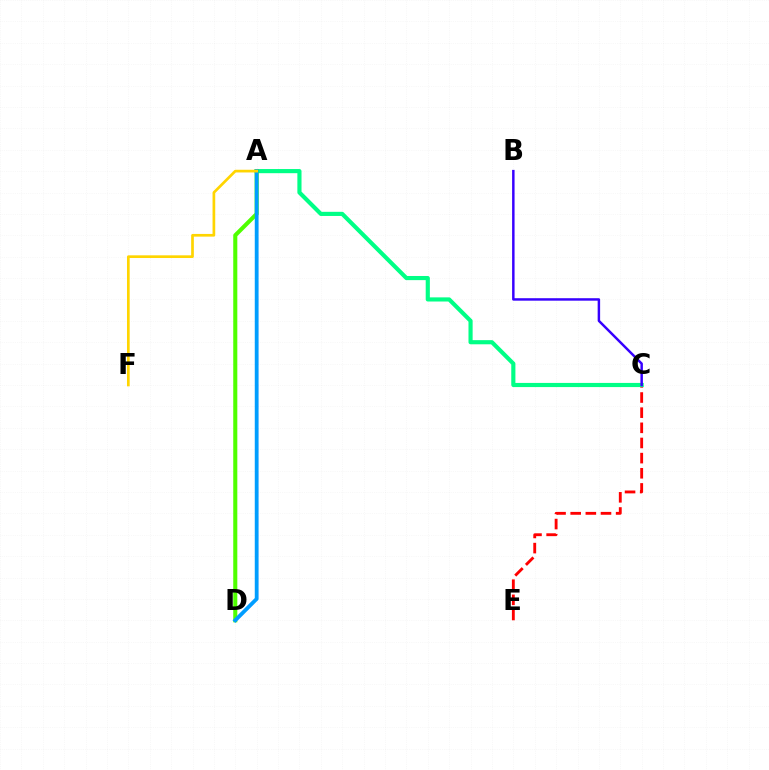{('C', 'E'): [{'color': '#ff0000', 'line_style': 'dashed', 'thickness': 2.06}], ('A', 'C'): [{'color': '#00ff86', 'line_style': 'solid', 'thickness': 2.98}], ('A', 'D'): [{'color': '#ff00ed', 'line_style': 'dashed', 'thickness': 1.99}, {'color': '#4fff00', 'line_style': 'solid', 'thickness': 2.93}, {'color': '#009eff', 'line_style': 'solid', 'thickness': 2.73}], ('B', 'C'): [{'color': '#3700ff', 'line_style': 'solid', 'thickness': 1.77}], ('A', 'F'): [{'color': '#ffd500', 'line_style': 'solid', 'thickness': 1.94}]}